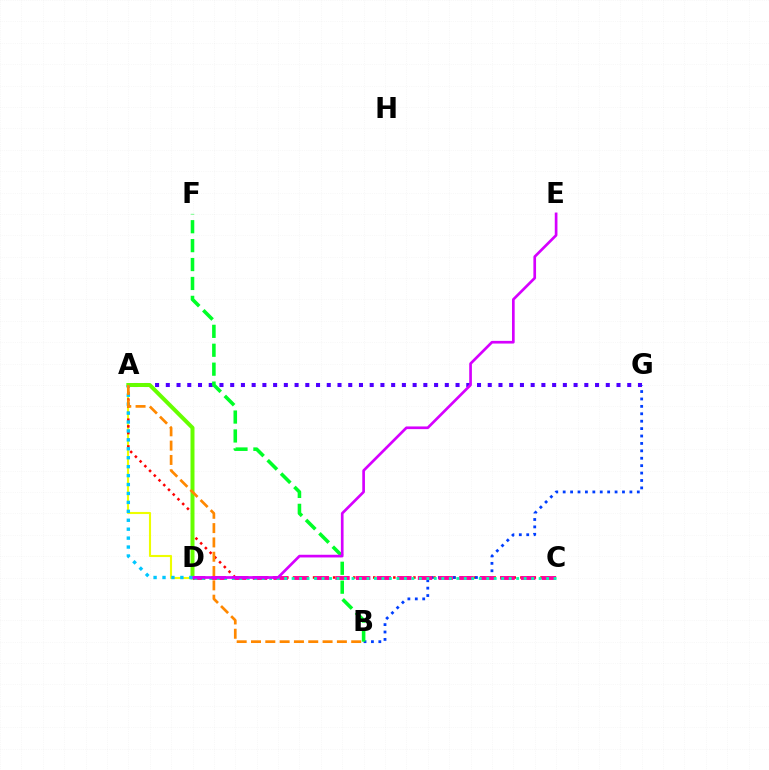{('A', 'G'): [{'color': '#4f00ff', 'line_style': 'dotted', 'thickness': 2.92}], ('A', 'D'): [{'color': '#eeff00', 'line_style': 'solid', 'thickness': 1.53}, {'color': '#66ff00', 'line_style': 'solid', 'thickness': 2.87}, {'color': '#00c7ff', 'line_style': 'dotted', 'thickness': 2.43}], ('A', 'C'): [{'color': '#ff0000', 'line_style': 'dotted', 'thickness': 1.82}], ('B', 'G'): [{'color': '#003fff', 'line_style': 'dotted', 'thickness': 2.01}], ('B', 'F'): [{'color': '#00ff27', 'line_style': 'dashed', 'thickness': 2.57}], ('C', 'D'): [{'color': '#ff00a0', 'line_style': 'dashed', 'thickness': 2.8}, {'color': '#00ffaf', 'line_style': 'dotted', 'thickness': 2.03}], ('D', 'E'): [{'color': '#d600ff', 'line_style': 'solid', 'thickness': 1.93}], ('A', 'B'): [{'color': '#ff8800', 'line_style': 'dashed', 'thickness': 1.94}]}